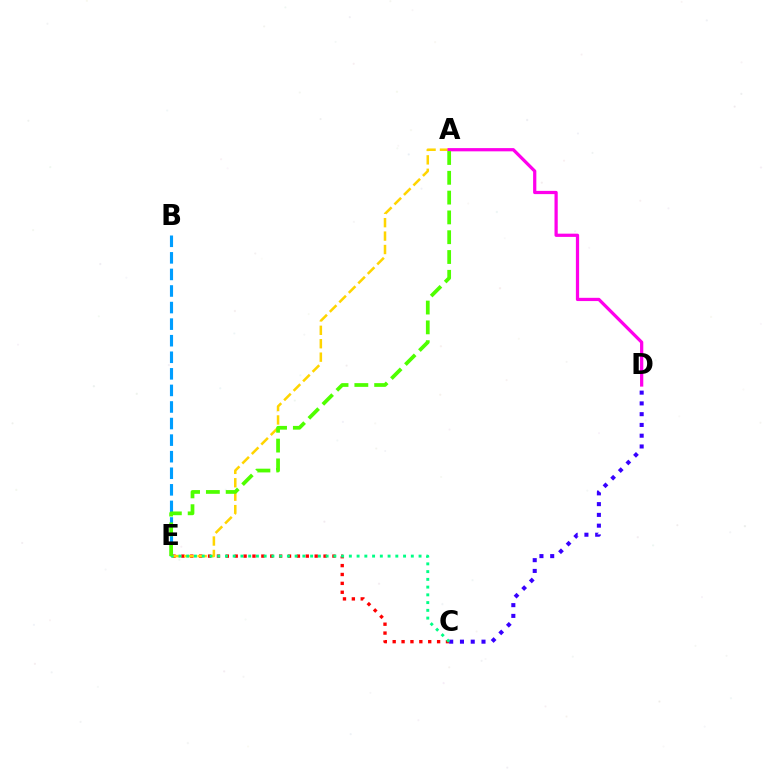{('C', 'E'): [{'color': '#ff0000', 'line_style': 'dotted', 'thickness': 2.41}, {'color': '#00ff86', 'line_style': 'dotted', 'thickness': 2.1}], ('B', 'E'): [{'color': '#009eff', 'line_style': 'dashed', 'thickness': 2.25}], ('C', 'D'): [{'color': '#3700ff', 'line_style': 'dotted', 'thickness': 2.93}], ('A', 'E'): [{'color': '#ffd500', 'line_style': 'dashed', 'thickness': 1.82}, {'color': '#4fff00', 'line_style': 'dashed', 'thickness': 2.69}], ('A', 'D'): [{'color': '#ff00ed', 'line_style': 'solid', 'thickness': 2.33}]}